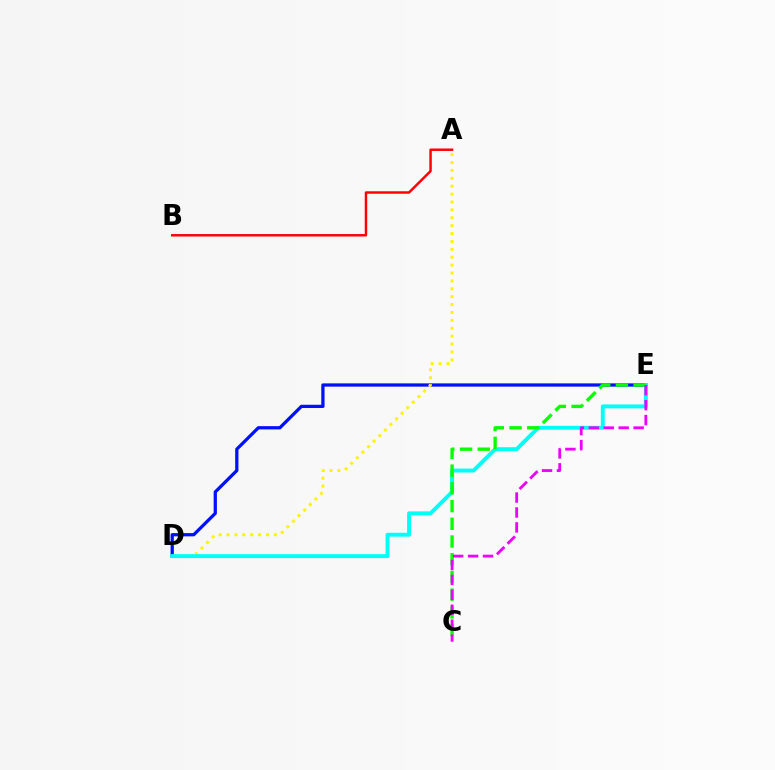{('D', 'E'): [{'color': '#0010ff', 'line_style': 'solid', 'thickness': 2.35}, {'color': '#00fff6', 'line_style': 'solid', 'thickness': 2.81}], ('A', 'D'): [{'color': '#fcf500', 'line_style': 'dotted', 'thickness': 2.14}], ('C', 'E'): [{'color': '#08ff00', 'line_style': 'dashed', 'thickness': 2.41}, {'color': '#ee00ff', 'line_style': 'dashed', 'thickness': 2.03}], ('A', 'B'): [{'color': '#ff0000', 'line_style': 'solid', 'thickness': 1.77}]}